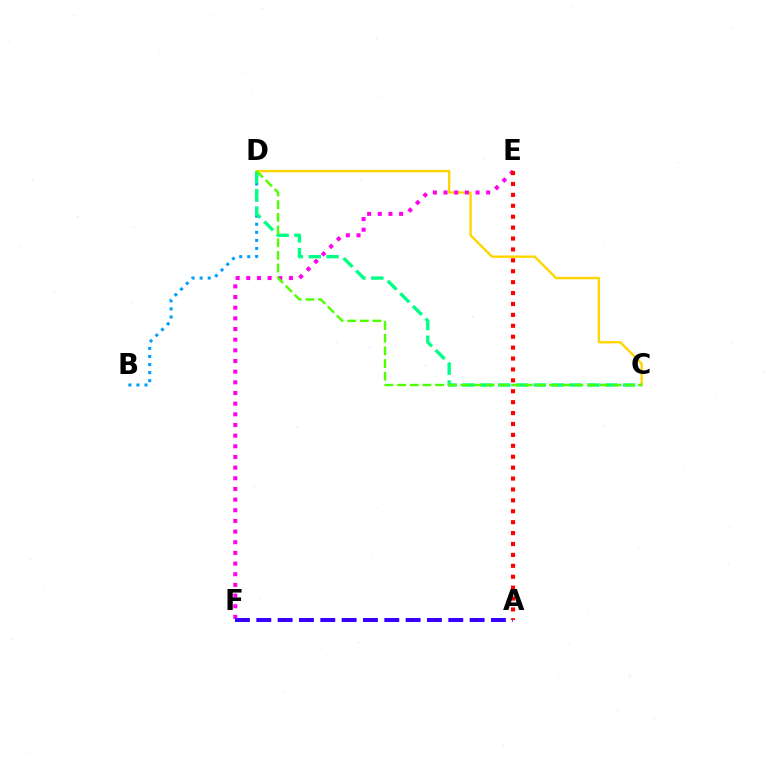{('B', 'D'): [{'color': '#009eff', 'line_style': 'dotted', 'thickness': 2.19}], ('C', 'D'): [{'color': '#ffd500', 'line_style': 'solid', 'thickness': 1.71}, {'color': '#00ff86', 'line_style': 'dashed', 'thickness': 2.42}, {'color': '#4fff00', 'line_style': 'dashed', 'thickness': 1.72}], ('E', 'F'): [{'color': '#ff00ed', 'line_style': 'dotted', 'thickness': 2.9}], ('A', 'F'): [{'color': '#3700ff', 'line_style': 'dashed', 'thickness': 2.9}], ('A', 'E'): [{'color': '#ff0000', 'line_style': 'dotted', 'thickness': 2.96}]}